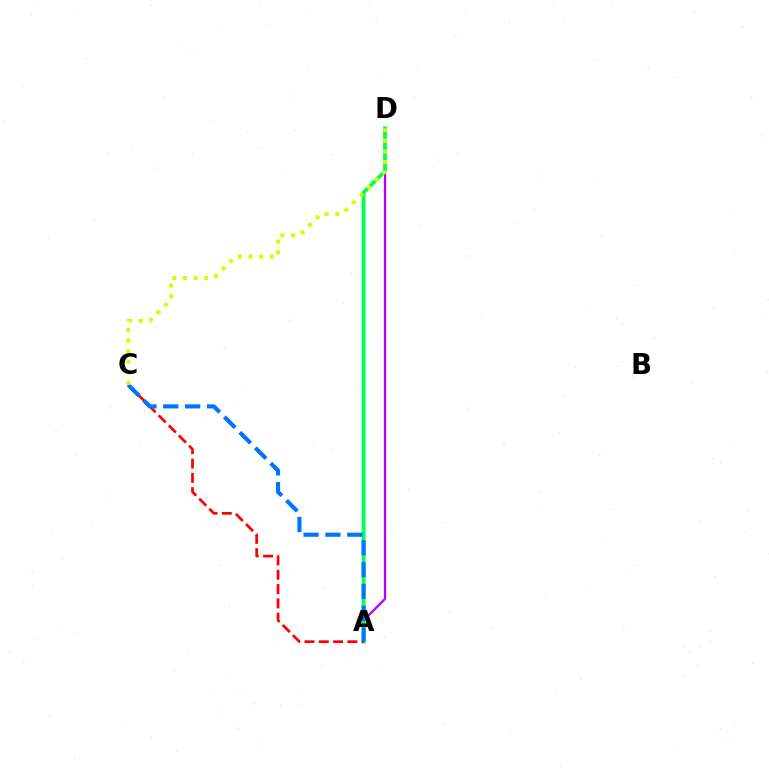{('A', 'D'): [{'color': '#b900ff', 'line_style': 'solid', 'thickness': 1.63}, {'color': '#00ff5c', 'line_style': 'solid', 'thickness': 2.75}], ('A', 'C'): [{'color': '#ff0000', 'line_style': 'dashed', 'thickness': 1.94}, {'color': '#0074ff', 'line_style': 'dashed', 'thickness': 2.97}], ('C', 'D'): [{'color': '#d1ff00', 'line_style': 'dotted', 'thickness': 2.89}]}